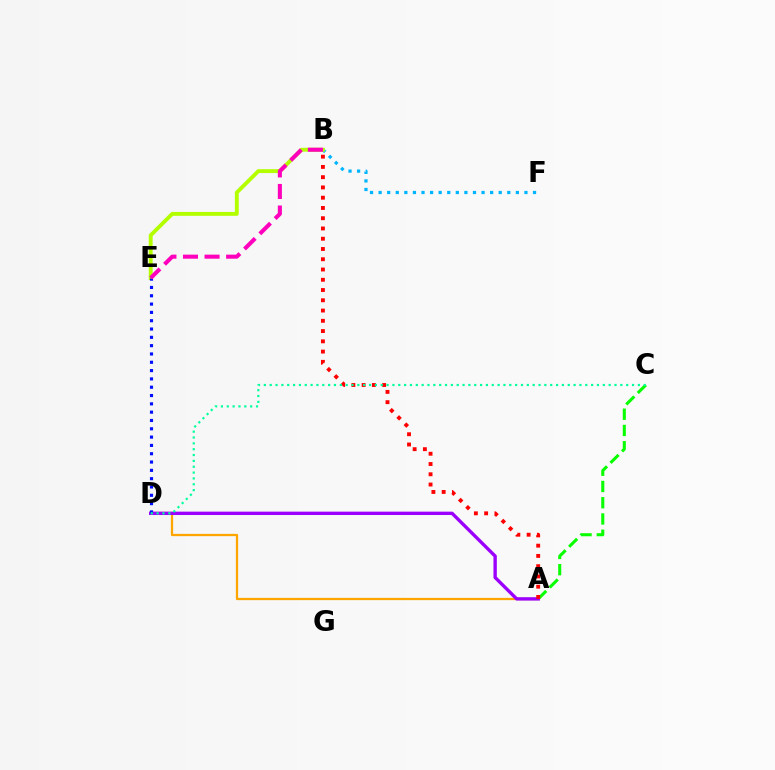{('A', 'D'): [{'color': '#ffa500', 'line_style': 'solid', 'thickness': 1.63}, {'color': '#9b00ff', 'line_style': 'solid', 'thickness': 2.42}], ('A', 'C'): [{'color': '#08ff00', 'line_style': 'dashed', 'thickness': 2.21}], ('A', 'B'): [{'color': '#ff0000', 'line_style': 'dotted', 'thickness': 2.79}], ('B', 'F'): [{'color': '#00b5ff', 'line_style': 'dotted', 'thickness': 2.33}], ('B', 'E'): [{'color': '#b3ff00', 'line_style': 'solid', 'thickness': 2.8}, {'color': '#ff00bd', 'line_style': 'dashed', 'thickness': 2.93}], ('D', 'E'): [{'color': '#0010ff', 'line_style': 'dotted', 'thickness': 2.26}], ('C', 'D'): [{'color': '#00ff9d', 'line_style': 'dotted', 'thickness': 1.59}]}